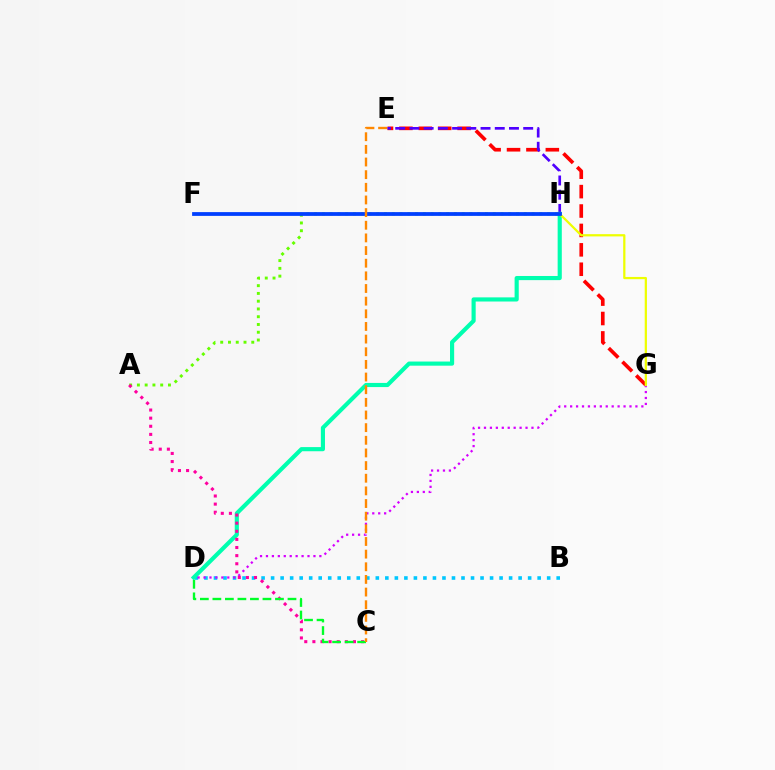{('E', 'G'): [{'color': '#ff0000', 'line_style': 'dashed', 'thickness': 2.64}], ('B', 'D'): [{'color': '#00c7ff', 'line_style': 'dotted', 'thickness': 2.59}], ('E', 'H'): [{'color': '#4f00ff', 'line_style': 'dashed', 'thickness': 1.93}], ('D', 'H'): [{'color': '#00ffaf', 'line_style': 'solid', 'thickness': 2.98}], ('D', 'G'): [{'color': '#d600ff', 'line_style': 'dotted', 'thickness': 1.61}], ('A', 'H'): [{'color': '#66ff00', 'line_style': 'dotted', 'thickness': 2.11}], ('A', 'C'): [{'color': '#ff00a0', 'line_style': 'dotted', 'thickness': 2.21}], ('G', 'H'): [{'color': '#eeff00', 'line_style': 'solid', 'thickness': 1.61}], ('F', 'H'): [{'color': '#003fff', 'line_style': 'solid', 'thickness': 2.72}], ('C', 'D'): [{'color': '#00ff27', 'line_style': 'dashed', 'thickness': 1.7}], ('C', 'E'): [{'color': '#ff8800', 'line_style': 'dashed', 'thickness': 1.72}]}